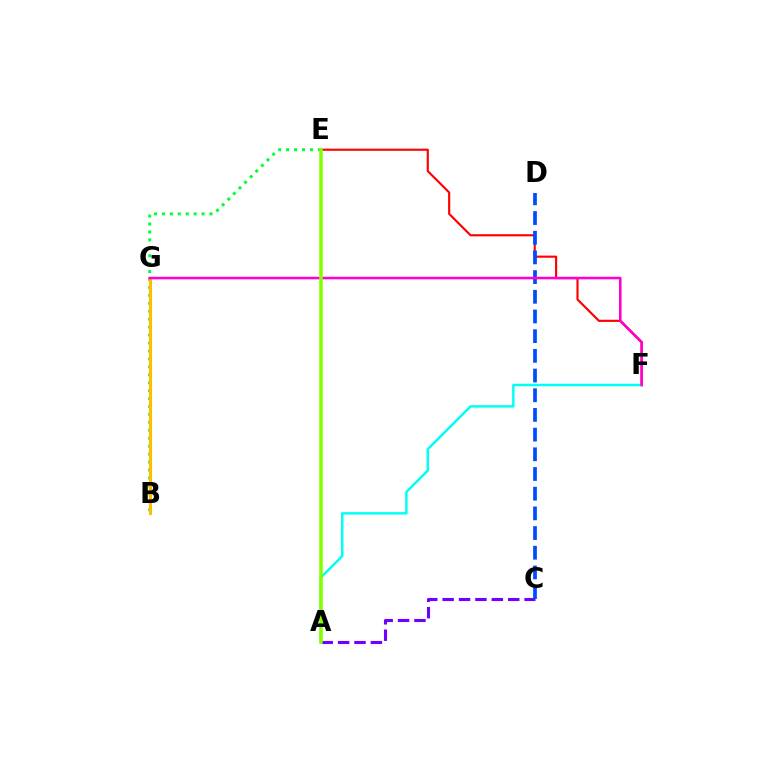{('A', 'C'): [{'color': '#7200ff', 'line_style': 'dashed', 'thickness': 2.23}], ('B', 'E'): [{'color': '#00ff39', 'line_style': 'dotted', 'thickness': 2.16}], ('E', 'F'): [{'color': '#ff0000', 'line_style': 'solid', 'thickness': 1.54}], ('B', 'G'): [{'color': '#ffbd00', 'line_style': 'solid', 'thickness': 2.21}], ('C', 'D'): [{'color': '#004bff', 'line_style': 'dashed', 'thickness': 2.67}], ('A', 'F'): [{'color': '#00fff6', 'line_style': 'solid', 'thickness': 1.76}], ('F', 'G'): [{'color': '#ff00cf', 'line_style': 'solid', 'thickness': 1.84}], ('A', 'E'): [{'color': '#84ff00', 'line_style': 'solid', 'thickness': 2.54}]}